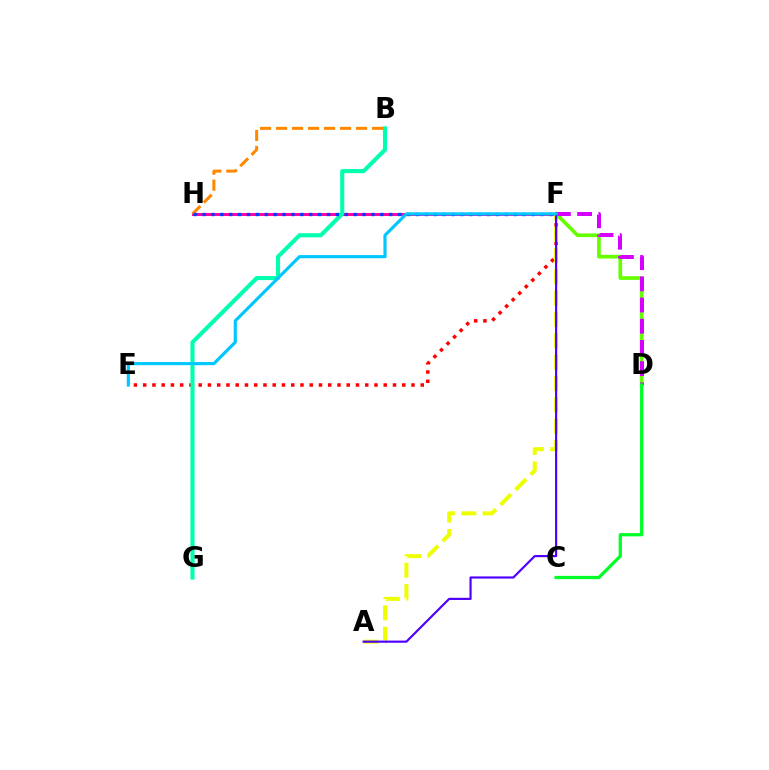{('E', 'F'): [{'color': '#ff0000', 'line_style': 'dotted', 'thickness': 2.51}, {'color': '#00c7ff', 'line_style': 'solid', 'thickness': 2.27}], ('F', 'H'): [{'color': '#ff00a0', 'line_style': 'solid', 'thickness': 2.13}, {'color': '#003fff', 'line_style': 'dotted', 'thickness': 2.42}], ('B', 'G'): [{'color': '#00ffaf', 'line_style': 'solid', 'thickness': 2.94}], ('A', 'F'): [{'color': '#eeff00', 'line_style': 'dashed', 'thickness': 2.9}, {'color': '#4f00ff', 'line_style': 'solid', 'thickness': 1.56}], ('D', 'F'): [{'color': '#66ff00', 'line_style': 'solid', 'thickness': 2.66}, {'color': '#d600ff', 'line_style': 'dashed', 'thickness': 2.88}], ('B', 'H'): [{'color': '#ff8800', 'line_style': 'dashed', 'thickness': 2.17}], ('C', 'D'): [{'color': '#00ff27', 'line_style': 'solid', 'thickness': 2.34}]}